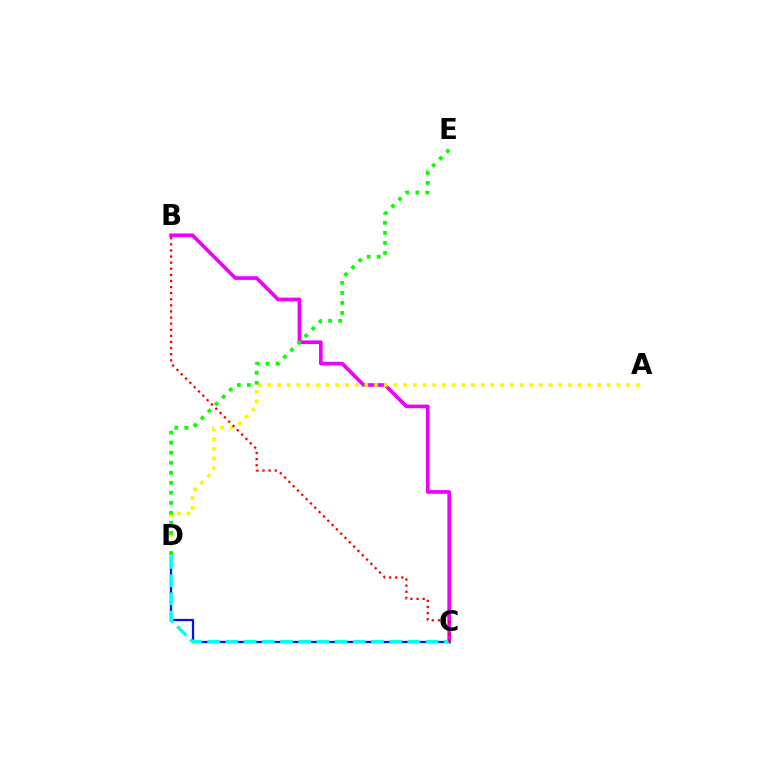{('B', 'C'): [{'color': '#ee00ff', 'line_style': 'solid', 'thickness': 2.63}, {'color': '#ff0000', 'line_style': 'dotted', 'thickness': 1.66}], ('C', 'D'): [{'color': '#0010ff', 'line_style': 'solid', 'thickness': 1.62}, {'color': '#00fff6', 'line_style': 'dashed', 'thickness': 2.47}], ('A', 'D'): [{'color': '#fcf500', 'line_style': 'dotted', 'thickness': 2.63}], ('D', 'E'): [{'color': '#08ff00', 'line_style': 'dotted', 'thickness': 2.72}]}